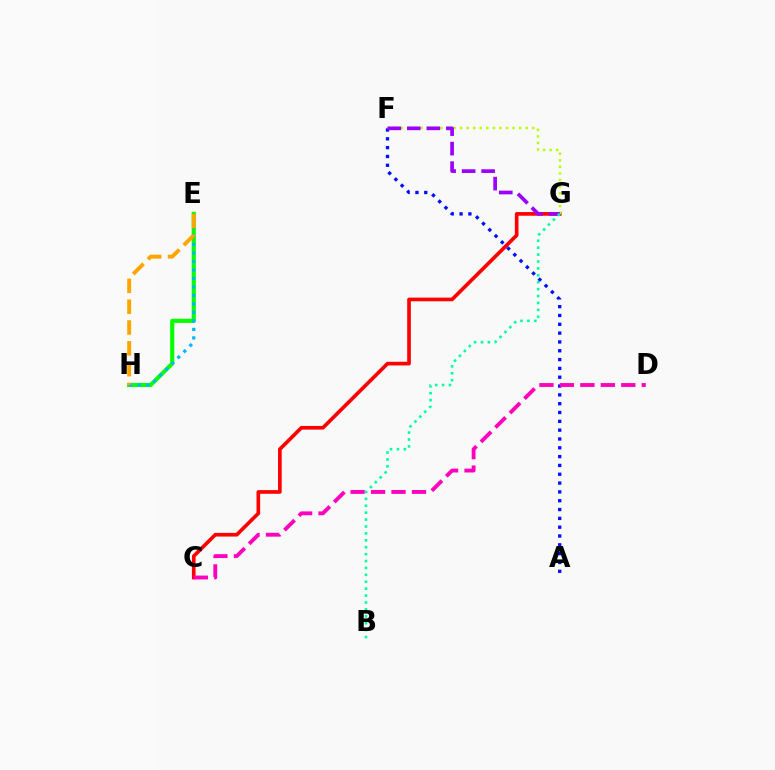{('A', 'F'): [{'color': '#0010ff', 'line_style': 'dotted', 'thickness': 2.4}], ('E', 'H'): [{'color': '#08ff00', 'line_style': 'solid', 'thickness': 2.98}, {'color': '#00b5ff', 'line_style': 'dotted', 'thickness': 2.31}, {'color': '#ffa500', 'line_style': 'dashed', 'thickness': 2.83}], ('C', 'G'): [{'color': '#ff0000', 'line_style': 'solid', 'thickness': 2.64}], ('F', 'G'): [{'color': '#b3ff00', 'line_style': 'dotted', 'thickness': 1.78}, {'color': '#9b00ff', 'line_style': 'dashed', 'thickness': 2.65}], ('C', 'D'): [{'color': '#ff00bd', 'line_style': 'dashed', 'thickness': 2.78}], ('B', 'G'): [{'color': '#00ff9d', 'line_style': 'dotted', 'thickness': 1.88}]}